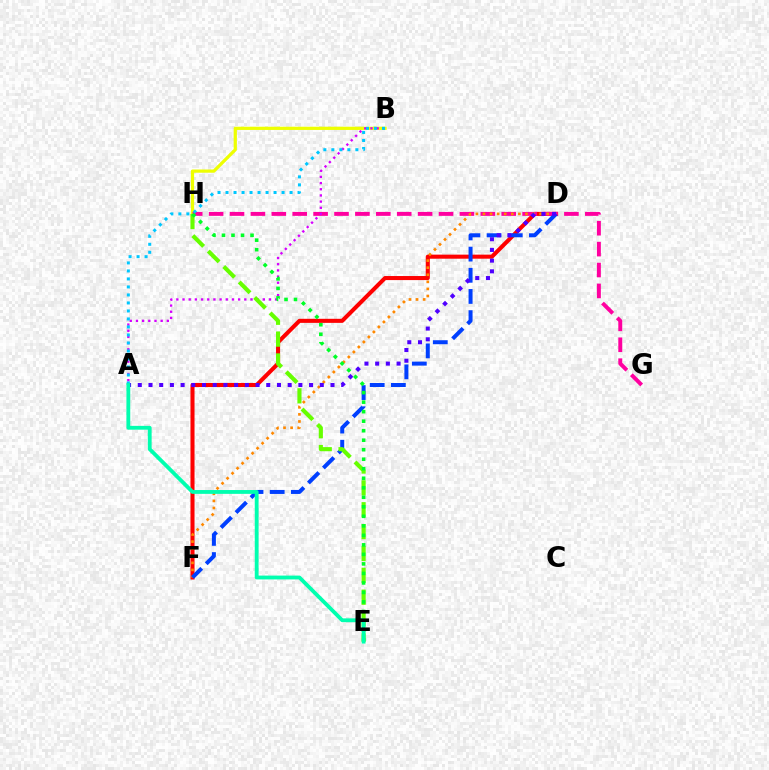{('B', 'H'): [{'color': '#eeff00', 'line_style': 'solid', 'thickness': 2.32}], ('D', 'F'): [{'color': '#ff0000', 'line_style': 'solid', 'thickness': 2.92}, {'color': '#ff8800', 'line_style': 'dotted', 'thickness': 1.92}, {'color': '#003fff', 'line_style': 'dashed', 'thickness': 2.88}], ('G', 'H'): [{'color': '#ff00a0', 'line_style': 'dashed', 'thickness': 2.84}], ('A', 'B'): [{'color': '#d600ff', 'line_style': 'dotted', 'thickness': 1.68}, {'color': '#00c7ff', 'line_style': 'dotted', 'thickness': 2.17}], ('E', 'H'): [{'color': '#66ff00', 'line_style': 'dashed', 'thickness': 2.97}, {'color': '#00ff27', 'line_style': 'dotted', 'thickness': 2.58}], ('A', 'D'): [{'color': '#4f00ff', 'line_style': 'dotted', 'thickness': 2.91}], ('A', 'E'): [{'color': '#00ffaf', 'line_style': 'solid', 'thickness': 2.75}]}